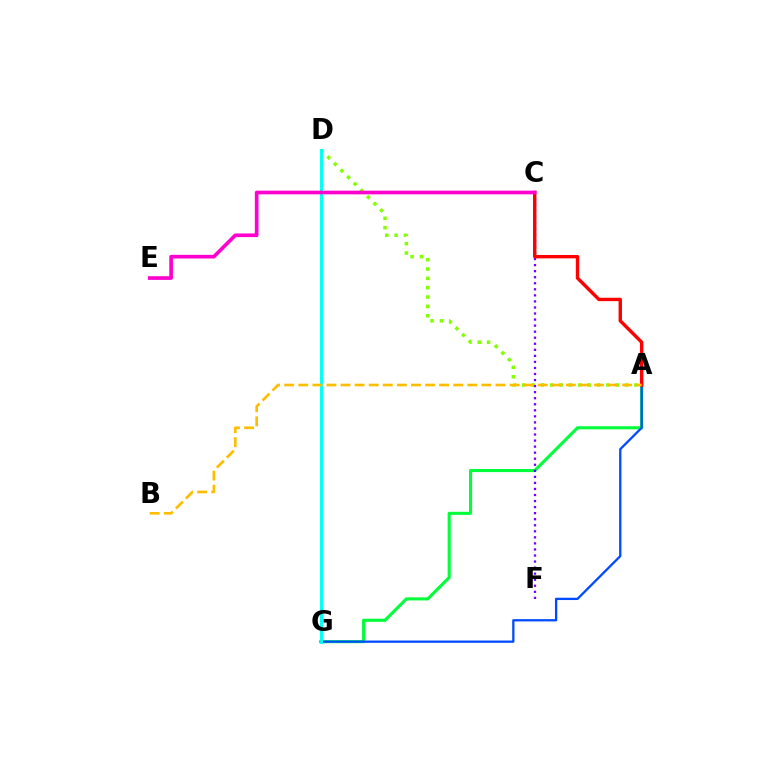{('A', 'G'): [{'color': '#00ff39', 'line_style': 'solid', 'thickness': 2.23}, {'color': '#004bff', 'line_style': 'solid', 'thickness': 1.65}], ('A', 'D'): [{'color': '#84ff00', 'line_style': 'dotted', 'thickness': 2.54}], ('D', 'G'): [{'color': '#00fff6', 'line_style': 'solid', 'thickness': 2.1}], ('C', 'F'): [{'color': '#7200ff', 'line_style': 'dotted', 'thickness': 1.64}], ('A', 'C'): [{'color': '#ff0000', 'line_style': 'solid', 'thickness': 2.45}], ('A', 'B'): [{'color': '#ffbd00', 'line_style': 'dashed', 'thickness': 1.91}], ('C', 'E'): [{'color': '#ff00cf', 'line_style': 'solid', 'thickness': 2.64}]}